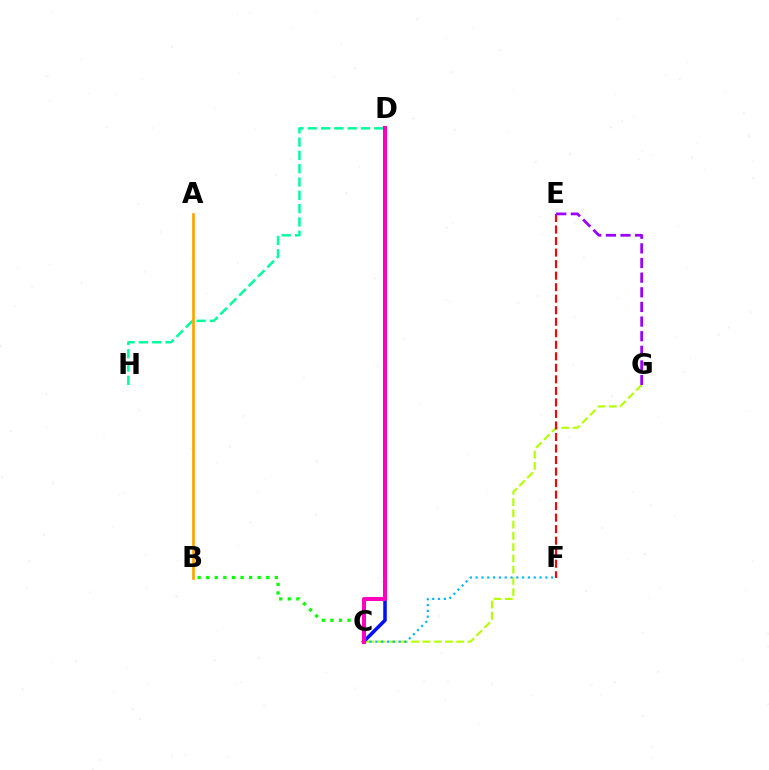{('C', 'G'): [{'color': '#b3ff00', 'line_style': 'dashed', 'thickness': 1.53}], ('E', 'F'): [{'color': '#ff0000', 'line_style': 'dashed', 'thickness': 1.57}], ('E', 'G'): [{'color': '#9b00ff', 'line_style': 'dashed', 'thickness': 1.99}], ('C', 'D'): [{'color': '#0010ff', 'line_style': 'solid', 'thickness': 2.54}, {'color': '#ff00bd', 'line_style': 'solid', 'thickness': 2.91}], ('B', 'C'): [{'color': '#08ff00', 'line_style': 'dotted', 'thickness': 2.33}], ('C', 'F'): [{'color': '#00b5ff', 'line_style': 'dotted', 'thickness': 1.58}], ('D', 'H'): [{'color': '#00ff9d', 'line_style': 'dashed', 'thickness': 1.81}], ('A', 'B'): [{'color': '#ffa500', 'line_style': 'solid', 'thickness': 1.94}]}